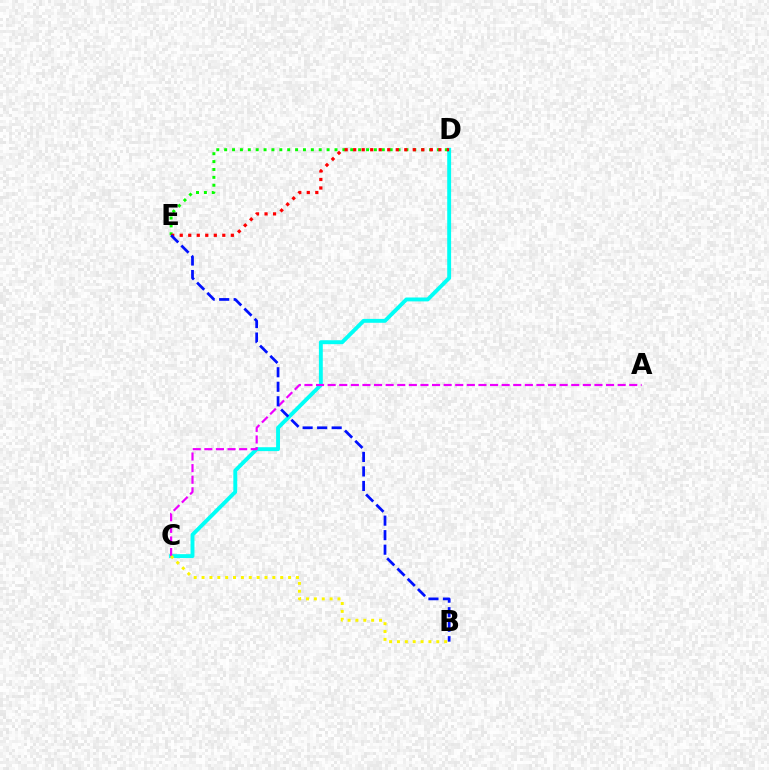{('C', 'D'): [{'color': '#00fff6', 'line_style': 'solid', 'thickness': 2.81}], ('D', 'E'): [{'color': '#08ff00', 'line_style': 'dotted', 'thickness': 2.14}, {'color': '#ff0000', 'line_style': 'dotted', 'thickness': 2.31}], ('A', 'C'): [{'color': '#ee00ff', 'line_style': 'dashed', 'thickness': 1.58}], ('B', 'C'): [{'color': '#fcf500', 'line_style': 'dotted', 'thickness': 2.14}], ('B', 'E'): [{'color': '#0010ff', 'line_style': 'dashed', 'thickness': 1.97}]}